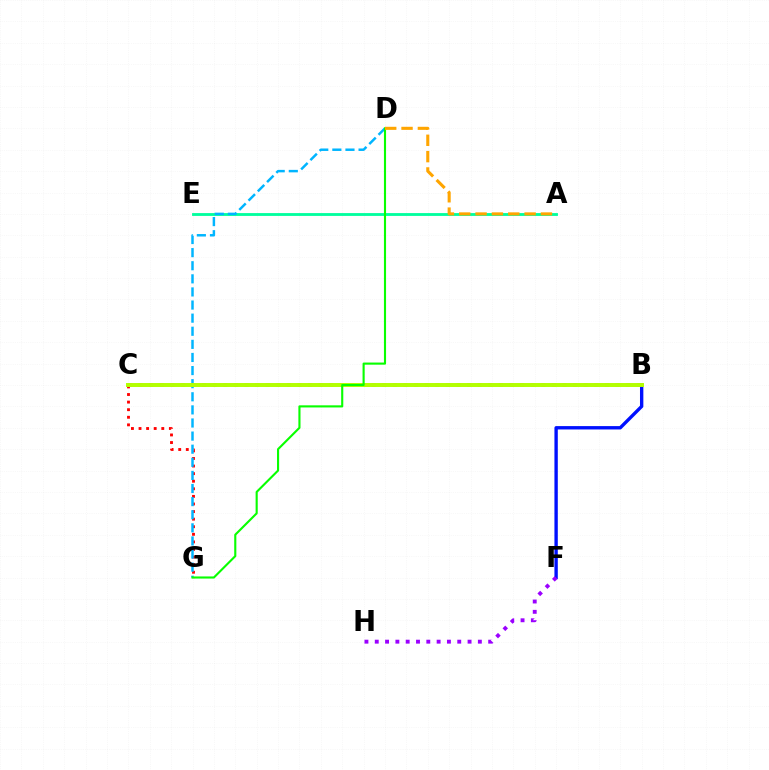{('C', 'G'): [{'color': '#ff0000', 'line_style': 'dotted', 'thickness': 2.06}], ('B', 'F'): [{'color': '#0010ff', 'line_style': 'solid', 'thickness': 2.42}], ('F', 'H'): [{'color': '#9b00ff', 'line_style': 'dotted', 'thickness': 2.8}], ('B', 'C'): [{'color': '#ff00bd', 'line_style': 'dotted', 'thickness': 2.88}, {'color': '#b3ff00', 'line_style': 'solid', 'thickness': 2.85}], ('A', 'E'): [{'color': '#00ff9d', 'line_style': 'solid', 'thickness': 2.04}], ('D', 'G'): [{'color': '#00b5ff', 'line_style': 'dashed', 'thickness': 1.78}, {'color': '#08ff00', 'line_style': 'solid', 'thickness': 1.53}], ('A', 'D'): [{'color': '#ffa500', 'line_style': 'dashed', 'thickness': 2.22}]}